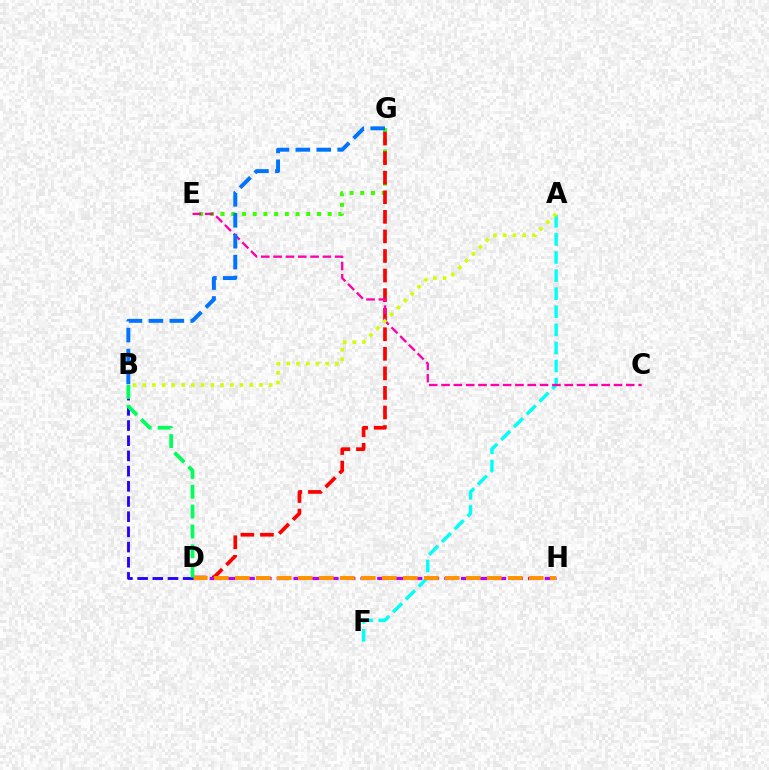{('E', 'G'): [{'color': '#3dff00', 'line_style': 'dotted', 'thickness': 2.91}], ('D', 'G'): [{'color': '#ff0000', 'line_style': 'dashed', 'thickness': 2.66}], ('D', 'H'): [{'color': '#b900ff', 'line_style': 'dashed', 'thickness': 2.28}, {'color': '#ff9400', 'line_style': 'dashed', 'thickness': 2.85}], ('A', 'F'): [{'color': '#00fff6', 'line_style': 'dashed', 'thickness': 2.46}], ('C', 'E'): [{'color': '#ff00ac', 'line_style': 'dashed', 'thickness': 1.67}], ('A', 'B'): [{'color': '#d1ff00', 'line_style': 'dotted', 'thickness': 2.64}], ('B', 'G'): [{'color': '#0074ff', 'line_style': 'dashed', 'thickness': 2.84}], ('B', 'D'): [{'color': '#2500ff', 'line_style': 'dashed', 'thickness': 2.06}, {'color': '#00ff5c', 'line_style': 'dashed', 'thickness': 2.7}]}